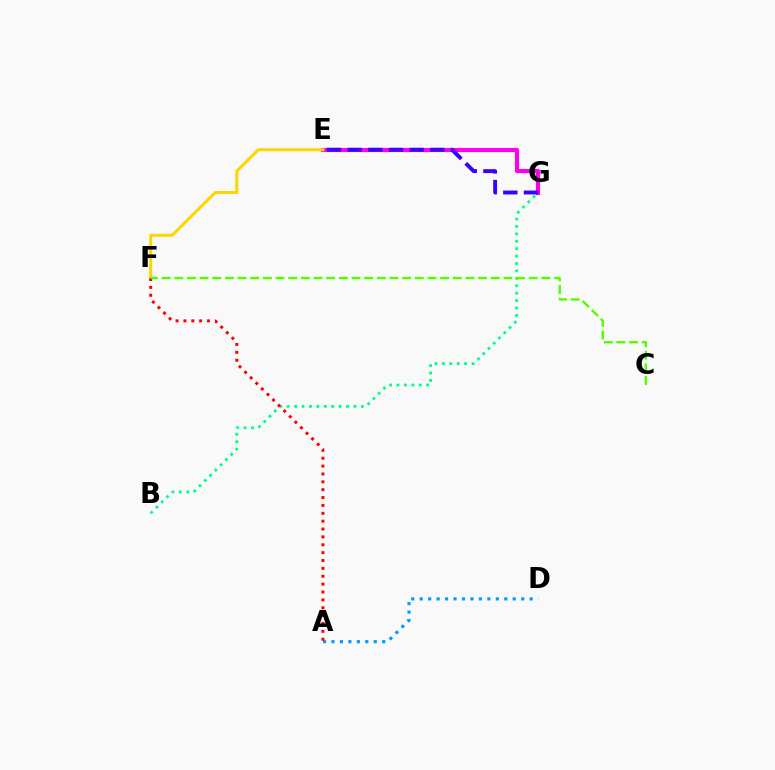{('B', 'G'): [{'color': '#00ff86', 'line_style': 'dotted', 'thickness': 2.01}], ('A', 'D'): [{'color': '#009eff', 'line_style': 'dotted', 'thickness': 2.3}], ('E', 'G'): [{'color': '#ff00ed', 'line_style': 'solid', 'thickness': 2.97}, {'color': '#3700ff', 'line_style': 'dashed', 'thickness': 2.81}], ('E', 'F'): [{'color': '#ffd500', 'line_style': 'solid', 'thickness': 2.18}], ('A', 'F'): [{'color': '#ff0000', 'line_style': 'dotted', 'thickness': 2.14}], ('C', 'F'): [{'color': '#4fff00', 'line_style': 'dashed', 'thickness': 1.72}]}